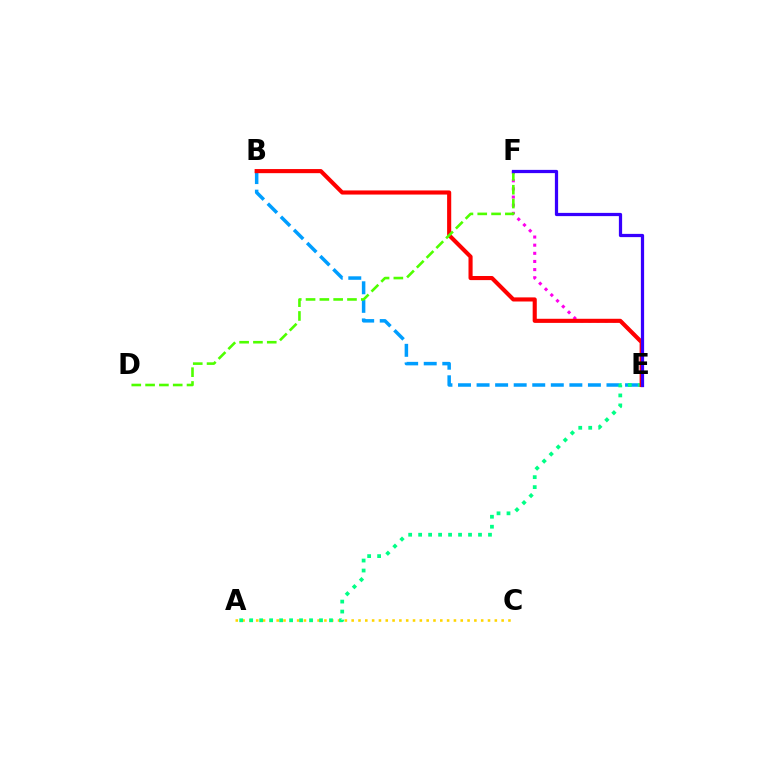{('A', 'C'): [{'color': '#ffd500', 'line_style': 'dotted', 'thickness': 1.85}], ('B', 'E'): [{'color': '#009eff', 'line_style': 'dashed', 'thickness': 2.52}, {'color': '#ff0000', 'line_style': 'solid', 'thickness': 2.96}], ('E', 'F'): [{'color': '#ff00ed', 'line_style': 'dotted', 'thickness': 2.21}, {'color': '#3700ff', 'line_style': 'solid', 'thickness': 2.33}], ('A', 'E'): [{'color': '#00ff86', 'line_style': 'dotted', 'thickness': 2.71}], ('D', 'F'): [{'color': '#4fff00', 'line_style': 'dashed', 'thickness': 1.88}]}